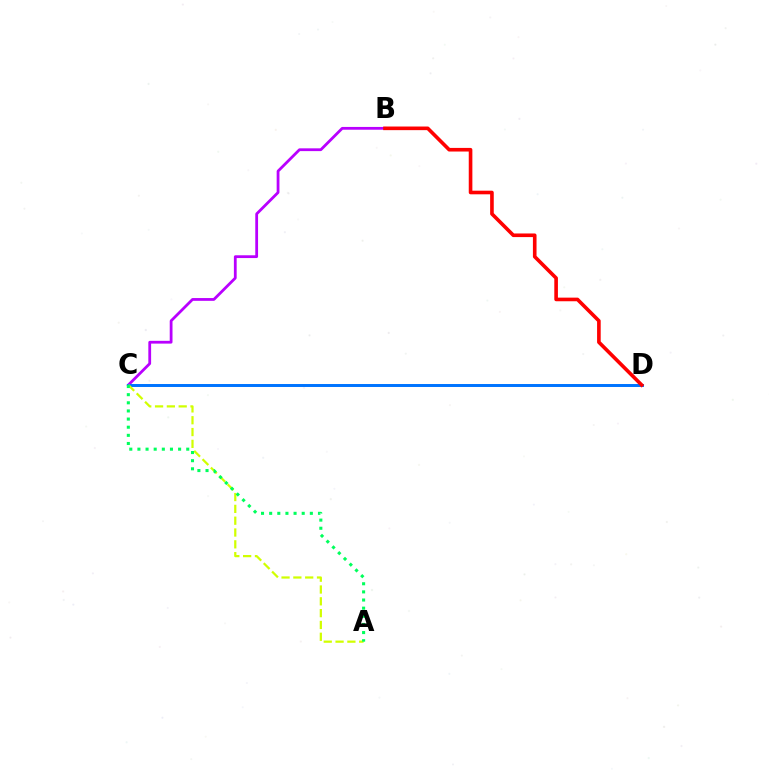{('B', 'C'): [{'color': '#b900ff', 'line_style': 'solid', 'thickness': 2.0}], ('C', 'D'): [{'color': '#0074ff', 'line_style': 'solid', 'thickness': 2.14}], ('B', 'D'): [{'color': '#ff0000', 'line_style': 'solid', 'thickness': 2.61}], ('A', 'C'): [{'color': '#d1ff00', 'line_style': 'dashed', 'thickness': 1.61}, {'color': '#00ff5c', 'line_style': 'dotted', 'thickness': 2.21}]}